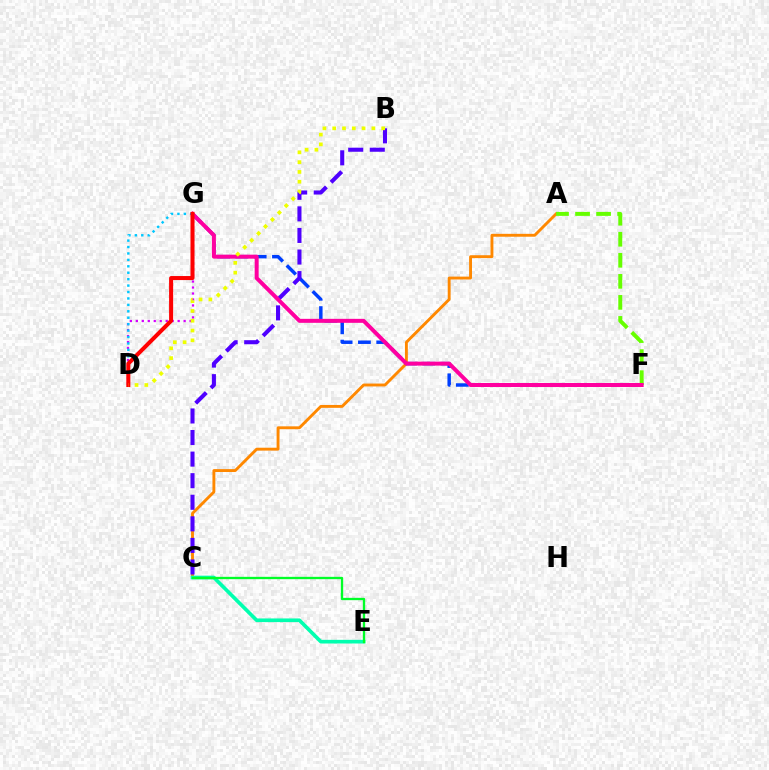{('D', 'G'): [{'color': '#d600ff', 'line_style': 'dotted', 'thickness': 1.62}, {'color': '#00c7ff', 'line_style': 'dotted', 'thickness': 1.75}, {'color': '#ff0000', 'line_style': 'solid', 'thickness': 2.9}], ('A', 'C'): [{'color': '#ff8800', 'line_style': 'solid', 'thickness': 2.08}], ('F', 'G'): [{'color': '#003fff', 'line_style': 'dashed', 'thickness': 2.49}, {'color': '#ff00a0', 'line_style': 'solid', 'thickness': 2.87}], ('B', 'C'): [{'color': '#4f00ff', 'line_style': 'dashed', 'thickness': 2.93}], ('A', 'F'): [{'color': '#66ff00', 'line_style': 'dashed', 'thickness': 2.86}], ('C', 'E'): [{'color': '#00ffaf', 'line_style': 'solid', 'thickness': 2.64}, {'color': '#00ff27', 'line_style': 'solid', 'thickness': 1.68}], ('B', 'D'): [{'color': '#eeff00', 'line_style': 'dotted', 'thickness': 2.66}]}